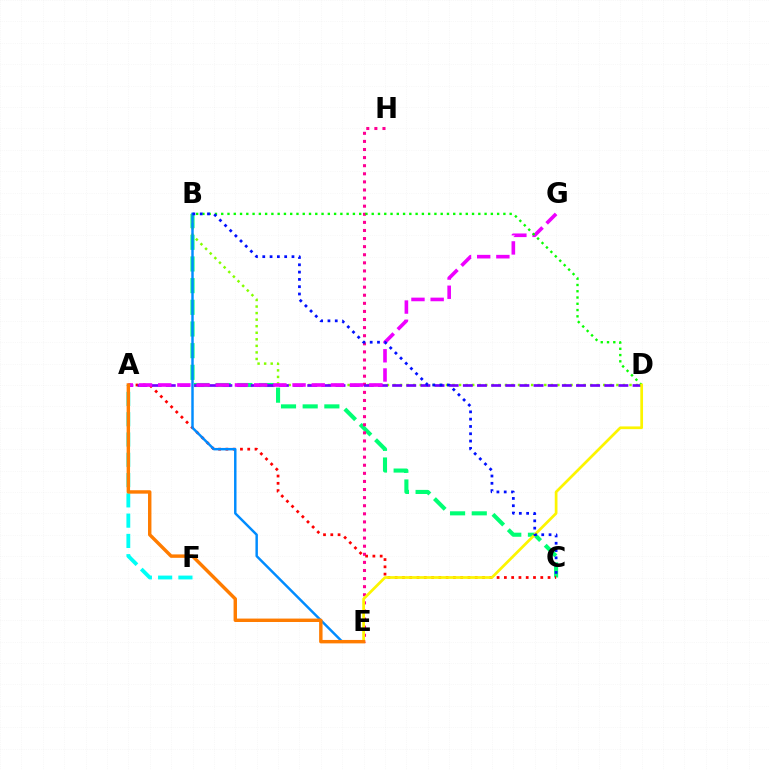{('B', 'C'): [{'color': '#00ff74', 'line_style': 'dashed', 'thickness': 2.94}, {'color': '#0010ff', 'line_style': 'dotted', 'thickness': 1.98}], ('B', 'D'): [{'color': '#84ff00', 'line_style': 'dotted', 'thickness': 1.78}, {'color': '#08ff00', 'line_style': 'dotted', 'thickness': 1.7}], ('E', 'H'): [{'color': '#ff0094', 'line_style': 'dotted', 'thickness': 2.2}], ('A', 'C'): [{'color': '#ff0000', 'line_style': 'dotted', 'thickness': 1.98}], ('A', 'D'): [{'color': '#7200ff', 'line_style': 'dashed', 'thickness': 1.92}], ('A', 'G'): [{'color': '#ee00ff', 'line_style': 'dashed', 'thickness': 2.61}], ('A', 'F'): [{'color': '#00fff6', 'line_style': 'dashed', 'thickness': 2.76}], ('D', 'E'): [{'color': '#fcf500', 'line_style': 'solid', 'thickness': 1.96}], ('B', 'E'): [{'color': '#008cff', 'line_style': 'solid', 'thickness': 1.77}], ('A', 'E'): [{'color': '#ff7c00', 'line_style': 'solid', 'thickness': 2.47}]}